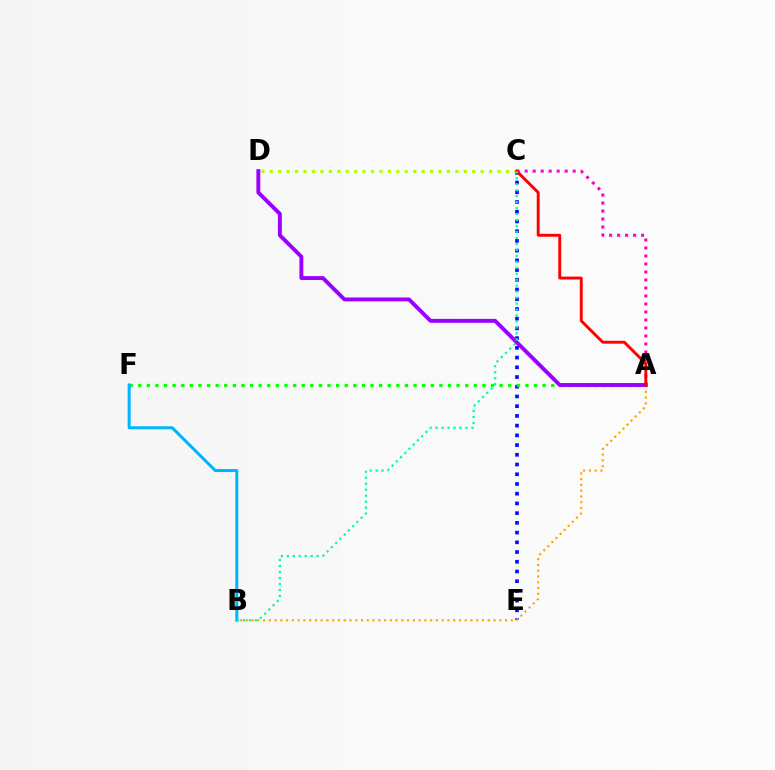{('C', 'E'): [{'color': '#0010ff', 'line_style': 'dotted', 'thickness': 2.64}], ('C', 'D'): [{'color': '#b3ff00', 'line_style': 'dotted', 'thickness': 2.29}], ('A', 'F'): [{'color': '#08ff00', 'line_style': 'dotted', 'thickness': 2.34}], ('A', 'C'): [{'color': '#ff00bd', 'line_style': 'dotted', 'thickness': 2.17}, {'color': '#ff0000', 'line_style': 'solid', 'thickness': 2.09}], ('A', 'B'): [{'color': '#ffa500', 'line_style': 'dotted', 'thickness': 1.57}], ('A', 'D'): [{'color': '#9b00ff', 'line_style': 'solid', 'thickness': 2.82}], ('B', 'F'): [{'color': '#00b5ff', 'line_style': 'solid', 'thickness': 2.16}], ('B', 'C'): [{'color': '#00ff9d', 'line_style': 'dotted', 'thickness': 1.62}]}